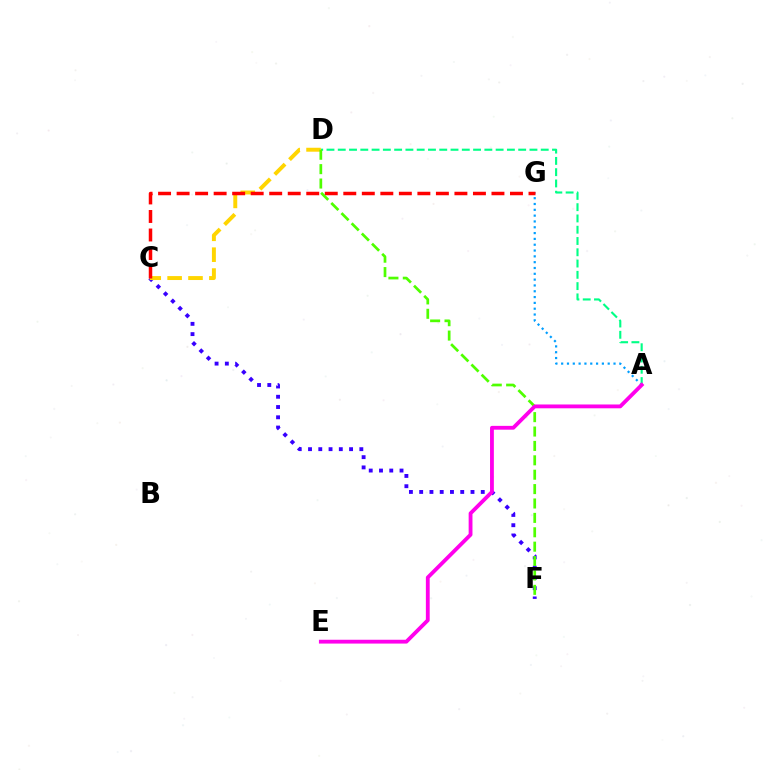{('C', 'F'): [{'color': '#3700ff', 'line_style': 'dotted', 'thickness': 2.79}], ('A', 'G'): [{'color': '#009eff', 'line_style': 'dotted', 'thickness': 1.58}], ('A', 'D'): [{'color': '#00ff86', 'line_style': 'dashed', 'thickness': 1.53}], ('C', 'D'): [{'color': '#ffd500', 'line_style': 'dashed', 'thickness': 2.84}], ('C', 'G'): [{'color': '#ff0000', 'line_style': 'dashed', 'thickness': 2.52}], ('D', 'F'): [{'color': '#4fff00', 'line_style': 'dashed', 'thickness': 1.96}], ('A', 'E'): [{'color': '#ff00ed', 'line_style': 'solid', 'thickness': 2.75}]}